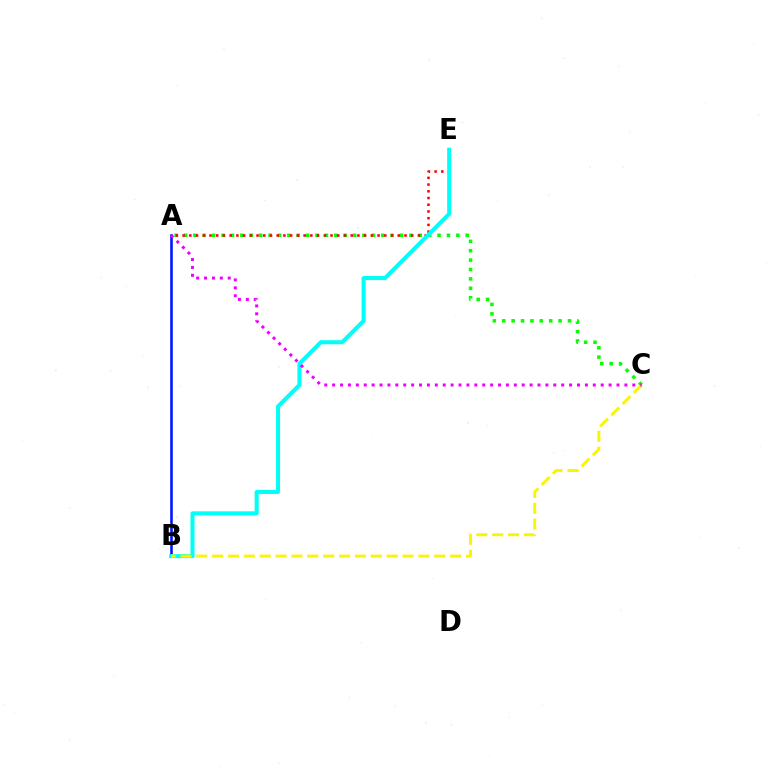{('A', 'C'): [{'color': '#08ff00', 'line_style': 'dotted', 'thickness': 2.55}, {'color': '#ee00ff', 'line_style': 'dotted', 'thickness': 2.15}], ('A', 'E'): [{'color': '#ff0000', 'line_style': 'dotted', 'thickness': 1.83}], ('A', 'B'): [{'color': '#0010ff', 'line_style': 'solid', 'thickness': 1.84}], ('B', 'E'): [{'color': '#00fff6', 'line_style': 'solid', 'thickness': 2.9}], ('B', 'C'): [{'color': '#fcf500', 'line_style': 'dashed', 'thickness': 2.16}]}